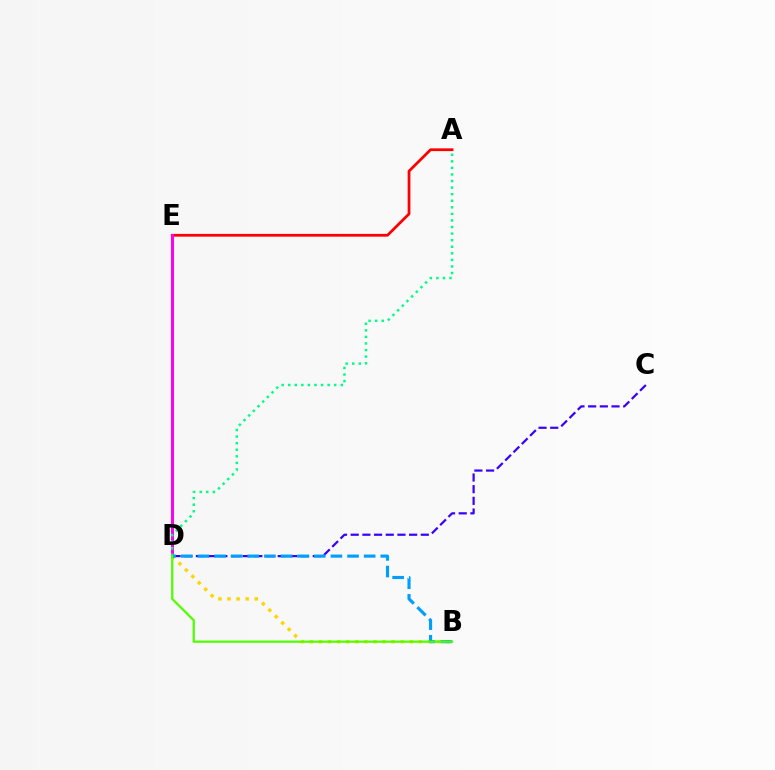{('A', 'E'): [{'color': '#ff0000', 'line_style': 'solid', 'thickness': 1.99}], ('C', 'D'): [{'color': '#3700ff', 'line_style': 'dashed', 'thickness': 1.59}], ('B', 'D'): [{'color': '#ffd500', 'line_style': 'dotted', 'thickness': 2.47}, {'color': '#009eff', 'line_style': 'dashed', 'thickness': 2.26}, {'color': '#4fff00', 'line_style': 'solid', 'thickness': 1.61}], ('D', 'E'): [{'color': '#ff00ed', 'line_style': 'solid', 'thickness': 2.16}], ('A', 'D'): [{'color': '#00ff86', 'line_style': 'dotted', 'thickness': 1.79}]}